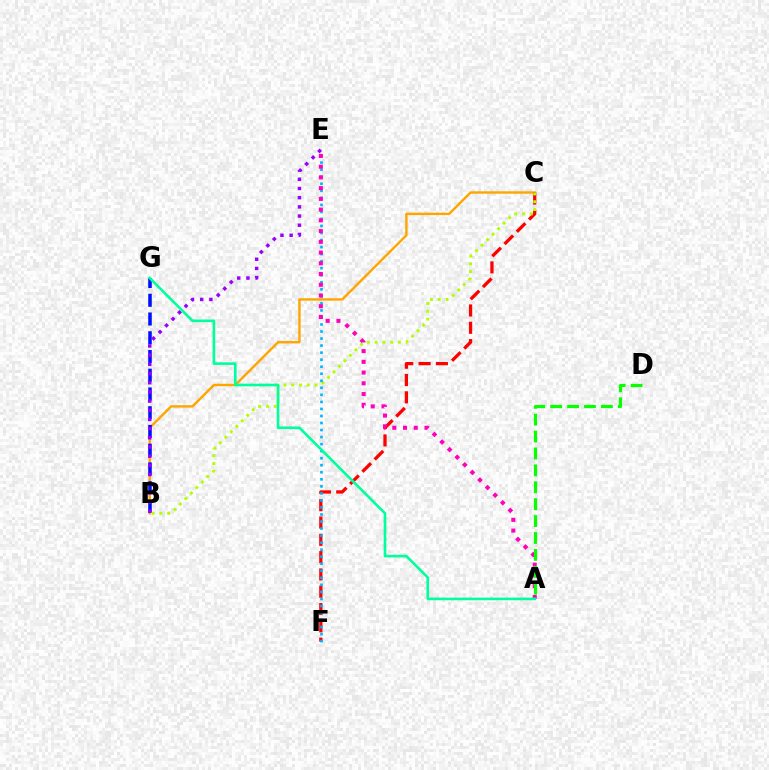{('B', 'C'): [{'color': '#ffa500', 'line_style': 'solid', 'thickness': 1.73}, {'color': '#b3ff00', 'line_style': 'dotted', 'thickness': 2.11}], ('C', 'F'): [{'color': '#ff0000', 'line_style': 'dashed', 'thickness': 2.35}], ('B', 'G'): [{'color': '#0010ff', 'line_style': 'dashed', 'thickness': 2.55}], ('B', 'E'): [{'color': '#9b00ff', 'line_style': 'dotted', 'thickness': 2.49}], ('E', 'F'): [{'color': '#00b5ff', 'line_style': 'dotted', 'thickness': 1.91}], ('A', 'E'): [{'color': '#ff00bd', 'line_style': 'dotted', 'thickness': 2.92}], ('A', 'D'): [{'color': '#08ff00', 'line_style': 'dashed', 'thickness': 2.3}], ('A', 'G'): [{'color': '#00ff9d', 'line_style': 'solid', 'thickness': 1.9}]}